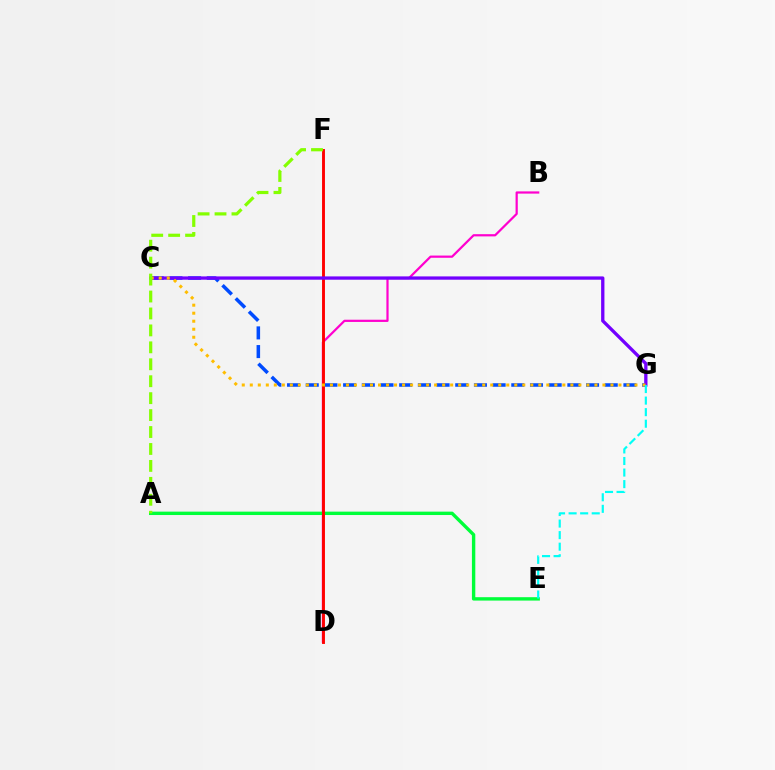{('B', 'D'): [{'color': '#ff00cf', 'line_style': 'solid', 'thickness': 1.6}], ('C', 'G'): [{'color': '#004bff', 'line_style': 'dashed', 'thickness': 2.54}, {'color': '#7200ff', 'line_style': 'solid', 'thickness': 2.38}, {'color': '#ffbd00', 'line_style': 'dotted', 'thickness': 2.18}], ('A', 'E'): [{'color': '#00ff39', 'line_style': 'solid', 'thickness': 2.44}], ('D', 'F'): [{'color': '#ff0000', 'line_style': 'solid', 'thickness': 2.09}], ('A', 'F'): [{'color': '#84ff00', 'line_style': 'dashed', 'thickness': 2.3}], ('E', 'G'): [{'color': '#00fff6', 'line_style': 'dashed', 'thickness': 1.57}]}